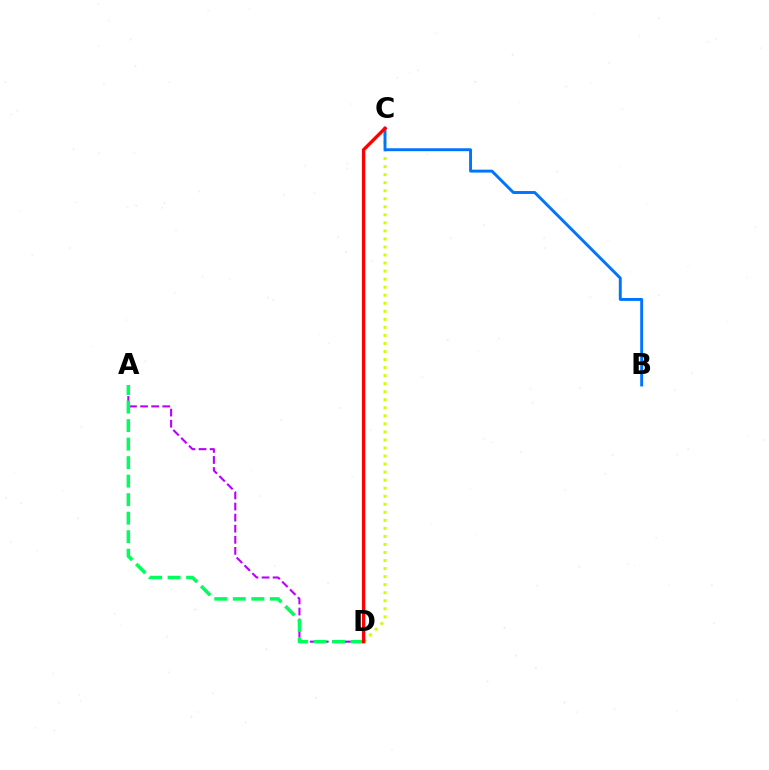{('C', 'D'): [{'color': '#d1ff00', 'line_style': 'dotted', 'thickness': 2.18}, {'color': '#ff0000', 'line_style': 'solid', 'thickness': 2.39}], ('A', 'D'): [{'color': '#b900ff', 'line_style': 'dashed', 'thickness': 1.51}, {'color': '#00ff5c', 'line_style': 'dashed', 'thickness': 2.51}], ('B', 'C'): [{'color': '#0074ff', 'line_style': 'solid', 'thickness': 2.1}]}